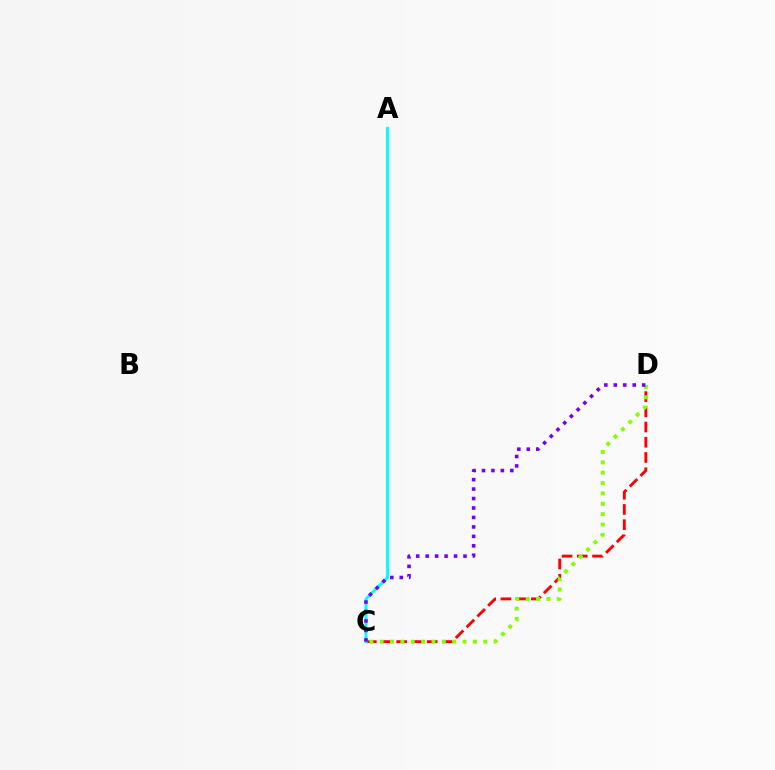{('C', 'D'): [{'color': '#ff0000', 'line_style': 'dashed', 'thickness': 2.07}, {'color': '#84ff00', 'line_style': 'dotted', 'thickness': 2.82}, {'color': '#7200ff', 'line_style': 'dotted', 'thickness': 2.57}], ('A', 'C'): [{'color': '#00fff6', 'line_style': 'solid', 'thickness': 2.07}]}